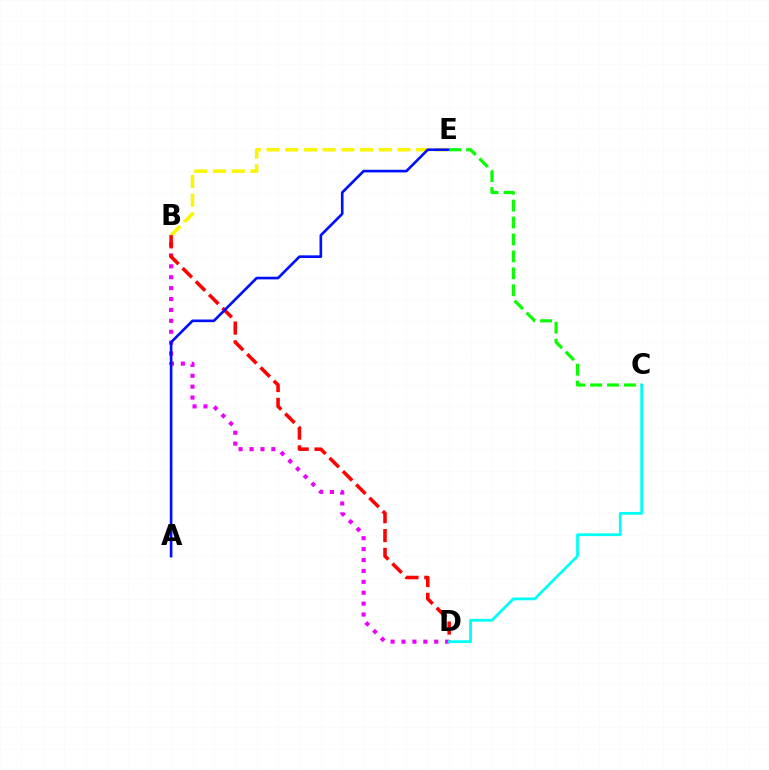{('B', 'E'): [{'color': '#fcf500', 'line_style': 'dashed', 'thickness': 2.54}], ('B', 'D'): [{'color': '#ee00ff', 'line_style': 'dotted', 'thickness': 2.96}, {'color': '#ff0000', 'line_style': 'dashed', 'thickness': 2.55}], ('A', 'E'): [{'color': '#0010ff', 'line_style': 'solid', 'thickness': 1.91}], ('C', 'D'): [{'color': '#00fff6', 'line_style': 'solid', 'thickness': 2.0}], ('C', 'E'): [{'color': '#08ff00', 'line_style': 'dashed', 'thickness': 2.3}]}